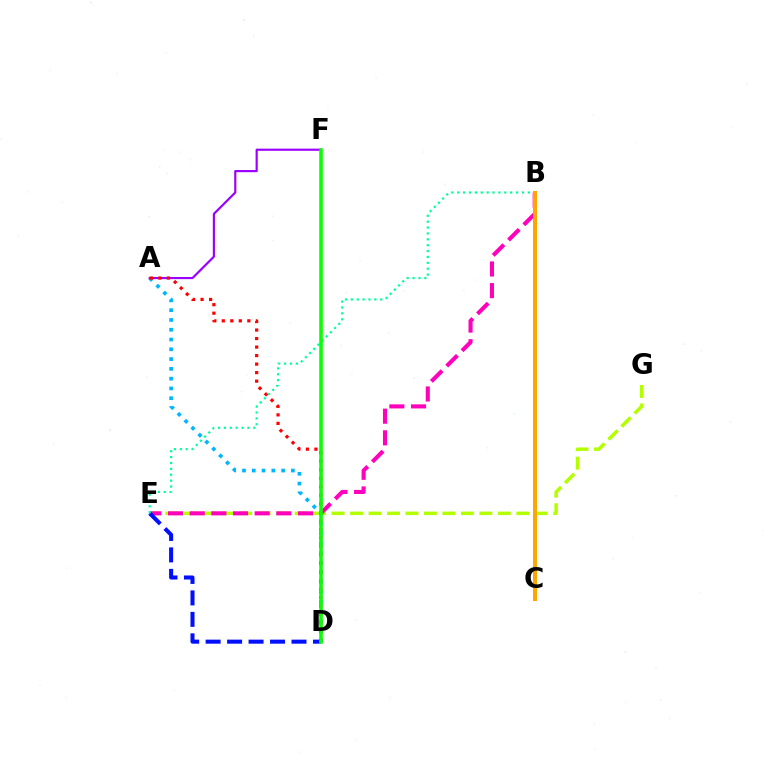{('E', 'G'): [{'color': '#b3ff00', 'line_style': 'dashed', 'thickness': 2.51}], ('B', 'E'): [{'color': '#ff00bd', 'line_style': 'dashed', 'thickness': 2.94}, {'color': '#00ff9d', 'line_style': 'dotted', 'thickness': 1.6}], ('A', 'D'): [{'color': '#00b5ff', 'line_style': 'dotted', 'thickness': 2.66}, {'color': '#ff0000', 'line_style': 'dotted', 'thickness': 2.31}], ('A', 'F'): [{'color': '#9b00ff', 'line_style': 'solid', 'thickness': 1.56}], ('D', 'E'): [{'color': '#0010ff', 'line_style': 'dashed', 'thickness': 2.92}], ('D', 'F'): [{'color': '#08ff00', 'line_style': 'solid', 'thickness': 2.54}], ('B', 'C'): [{'color': '#ffa500', 'line_style': 'solid', 'thickness': 2.88}]}